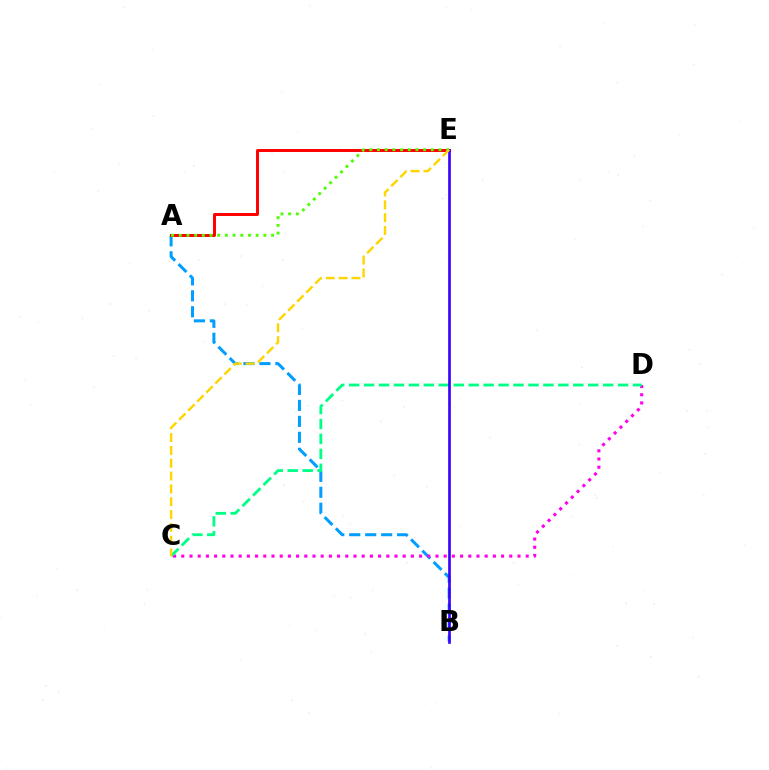{('A', 'B'): [{'color': '#009eff', 'line_style': 'dashed', 'thickness': 2.17}], ('C', 'D'): [{'color': '#ff00ed', 'line_style': 'dotted', 'thickness': 2.23}, {'color': '#00ff86', 'line_style': 'dashed', 'thickness': 2.03}], ('A', 'E'): [{'color': '#ff0000', 'line_style': 'solid', 'thickness': 2.13}, {'color': '#4fff00', 'line_style': 'dotted', 'thickness': 2.09}], ('B', 'E'): [{'color': '#3700ff', 'line_style': 'solid', 'thickness': 1.9}], ('C', 'E'): [{'color': '#ffd500', 'line_style': 'dashed', 'thickness': 1.74}]}